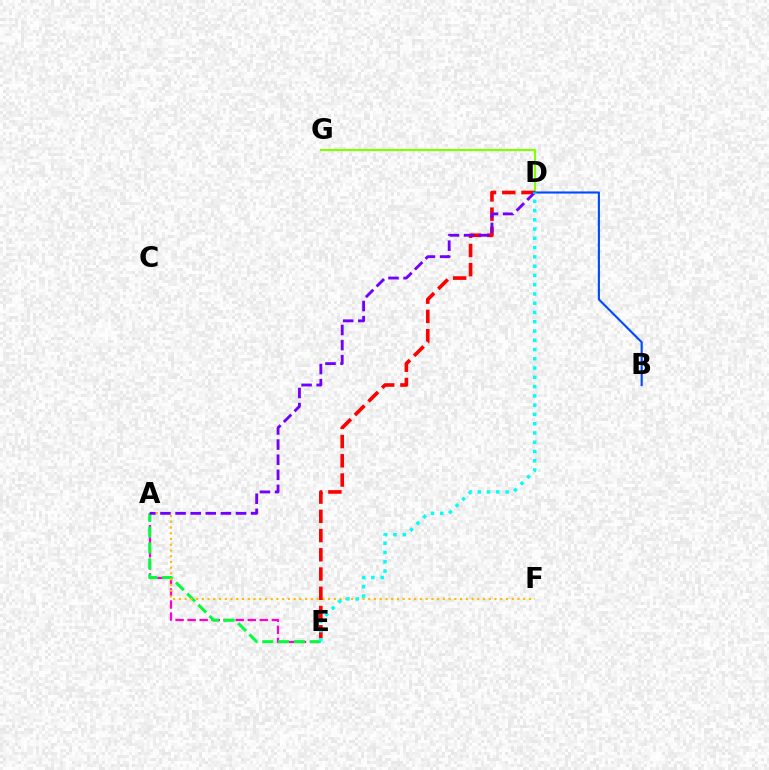{('D', 'G'): [{'color': '#84ff00', 'line_style': 'solid', 'thickness': 1.53}], ('A', 'E'): [{'color': '#ff00cf', 'line_style': 'dashed', 'thickness': 1.63}, {'color': '#00ff39', 'line_style': 'dashed', 'thickness': 2.15}], ('A', 'F'): [{'color': '#ffbd00', 'line_style': 'dotted', 'thickness': 1.56}], ('D', 'E'): [{'color': '#ff0000', 'line_style': 'dashed', 'thickness': 2.61}, {'color': '#00fff6', 'line_style': 'dotted', 'thickness': 2.52}], ('B', 'D'): [{'color': '#004bff', 'line_style': 'solid', 'thickness': 1.53}], ('A', 'D'): [{'color': '#7200ff', 'line_style': 'dashed', 'thickness': 2.05}]}